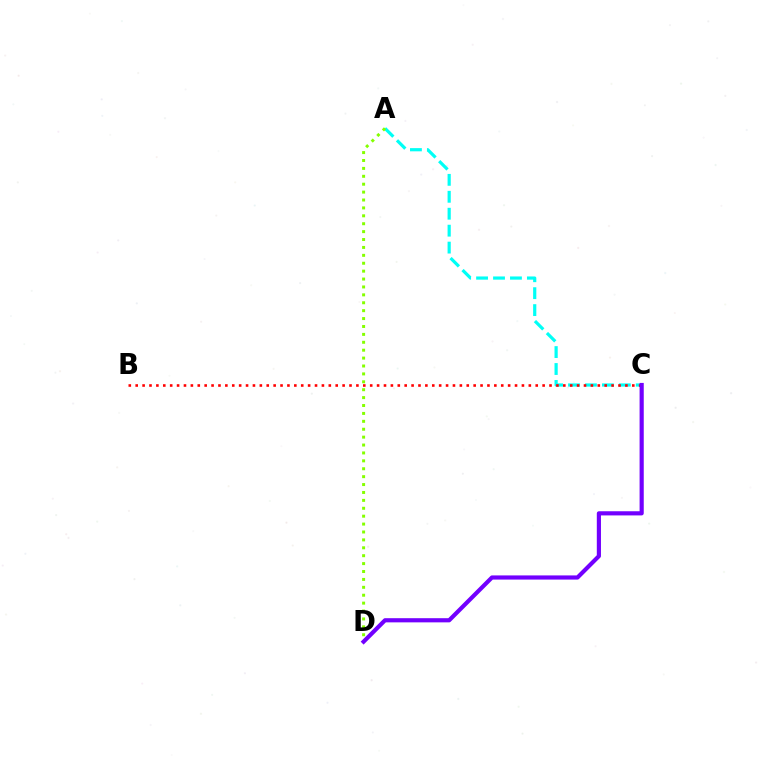{('A', 'C'): [{'color': '#00fff6', 'line_style': 'dashed', 'thickness': 2.3}], ('B', 'C'): [{'color': '#ff0000', 'line_style': 'dotted', 'thickness': 1.87}], ('A', 'D'): [{'color': '#84ff00', 'line_style': 'dotted', 'thickness': 2.15}], ('C', 'D'): [{'color': '#7200ff', 'line_style': 'solid', 'thickness': 3.0}]}